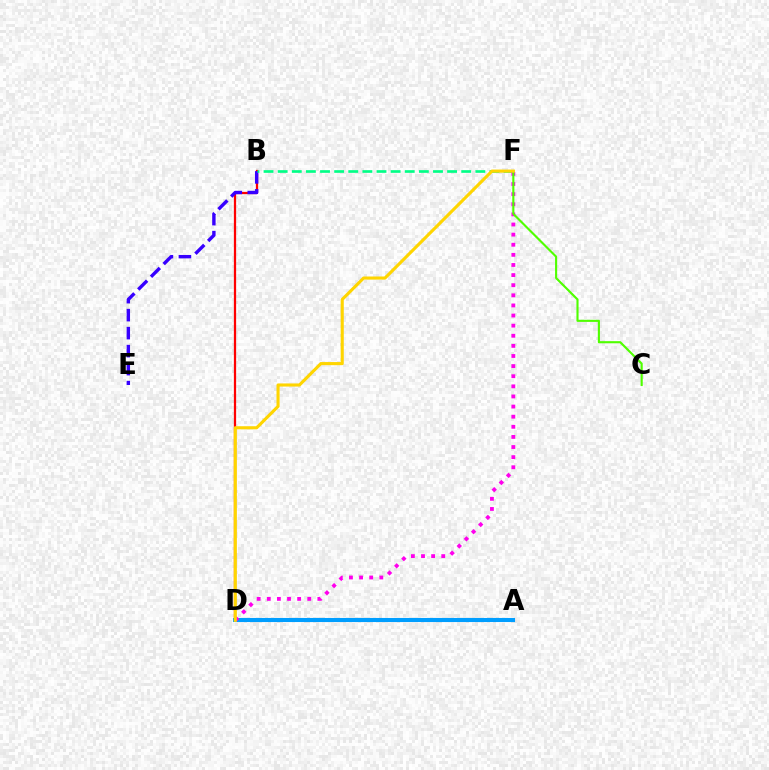{('B', 'D'): [{'color': '#ff0000', 'line_style': 'solid', 'thickness': 1.62}], ('B', 'E'): [{'color': '#3700ff', 'line_style': 'dashed', 'thickness': 2.44}], ('B', 'F'): [{'color': '#00ff86', 'line_style': 'dashed', 'thickness': 1.92}], ('A', 'D'): [{'color': '#009eff', 'line_style': 'solid', 'thickness': 2.95}], ('D', 'F'): [{'color': '#ff00ed', 'line_style': 'dotted', 'thickness': 2.75}, {'color': '#ffd500', 'line_style': 'solid', 'thickness': 2.24}], ('C', 'F'): [{'color': '#4fff00', 'line_style': 'solid', 'thickness': 1.53}]}